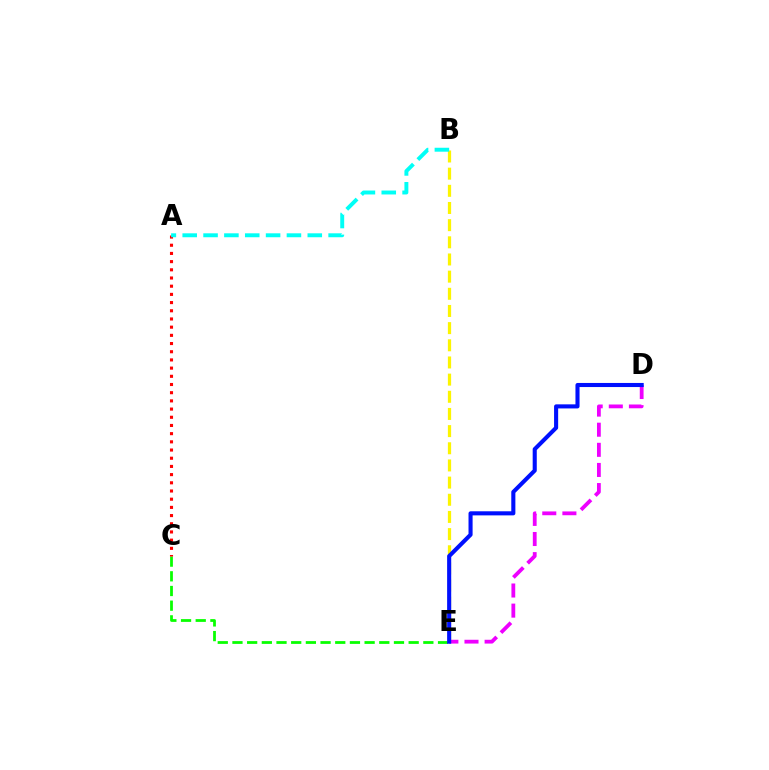{('C', 'E'): [{'color': '#08ff00', 'line_style': 'dashed', 'thickness': 1.99}], ('B', 'E'): [{'color': '#fcf500', 'line_style': 'dashed', 'thickness': 2.33}], ('D', 'E'): [{'color': '#ee00ff', 'line_style': 'dashed', 'thickness': 2.73}, {'color': '#0010ff', 'line_style': 'solid', 'thickness': 2.94}], ('A', 'C'): [{'color': '#ff0000', 'line_style': 'dotted', 'thickness': 2.23}], ('A', 'B'): [{'color': '#00fff6', 'line_style': 'dashed', 'thickness': 2.83}]}